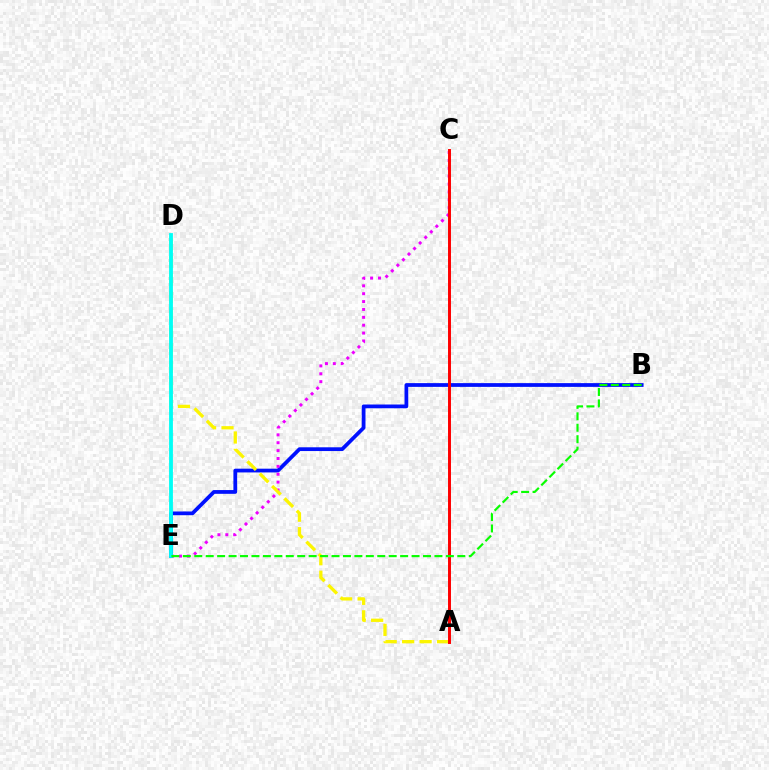{('B', 'E'): [{'color': '#0010ff', 'line_style': 'solid', 'thickness': 2.7}, {'color': '#08ff00', 'line_style': 'dashed', 'thickness': 1.55}], ('C', 'E'): [{'color': '#ee00ff', 'line_style': 'dotted', 'thickness': 2.14}], ('A', 'D'): [{'color': '#fcf500', 'line_style': 'dashed', 'thickness': 2.37}], ('D', 'E'): [{'color': '#00fff6', 'line_style': 'solid', 'thickness': 2.75}], ('A', 'C'): [{'color': '#ff0000', 'line_style': 'solid', 'thickness': 2.12}]}